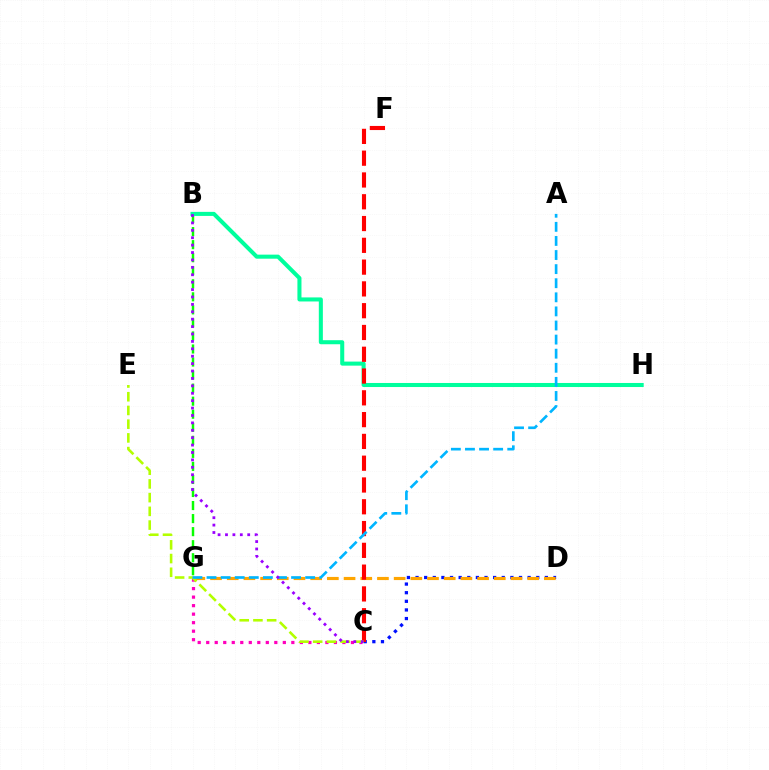{('B', 'G'): [{'color': '#08ff00', 'line_style': 'dashed', 'thickness': 1.77}], ('C', 'D'): [{'color': '#0010ff', 'line_style': 'dotted', 'thickness': 2.34}], ('D', 'G'): [{'color': '#ffa500', 'line_style': 'dashed', 'thickness': 2.27}], ('B', 'H'): [{'color': '#00ff9d', 'line_style': 'solid', 'thickness': 2.92}], ('C', 'G'): [{'color': '#ff00bd', 'line_style': 'dotted', 'thickness': 2.31}], ('C', 'F'): [{'color': '#ff0000', 'line_style': 'dashed', 'thickness': 2.96}], ('C', 'E'): [{'color': '#b3ff00', 'line_style': 'dashed', 'thickness': 1.86}], ('A', 'G'): [{'color': '#00b5ff', 'line_style': 'dashed', 'thickness': 1.91}], ('B', 'C'): [{'color': '#9b00ff', 'line_style': 'dotted', 'thickness': 2.01}]}